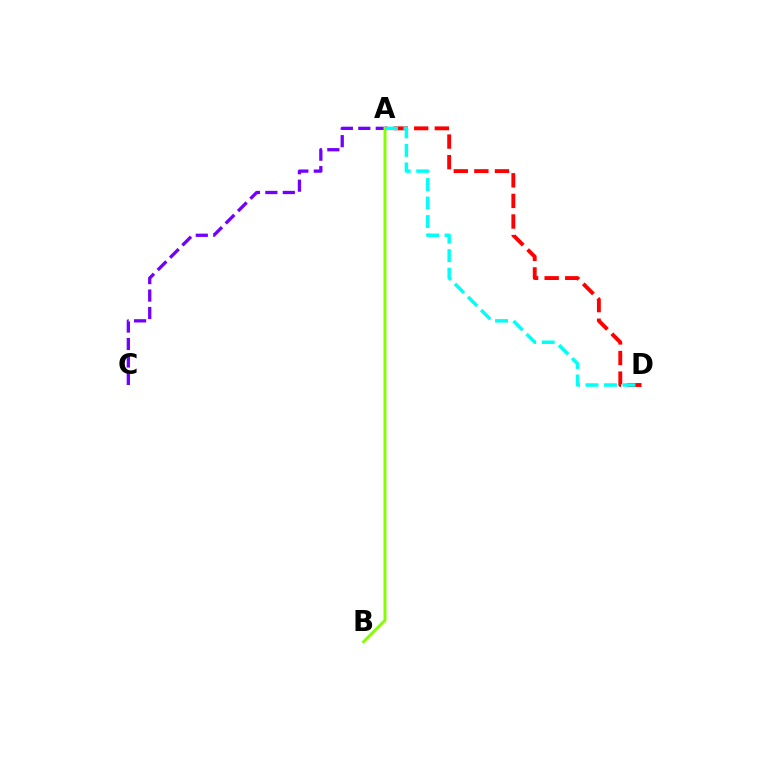{('A', 'D'): [{'color': '#ff0000', 'line_style': 'dashed', 'thickness': 2.8}, {'color': '#00fff6', 'line_style': 'dashed', 'thickness': 2.51}], ('A', 'C'): [{'color': '#7200ff', 'line_style': 'dashed', 'thickness': 2.37}], ('A', 'B'): [{'color': '#84ff00', 'line_style': 'solid', 'thickness': 2.13}]}